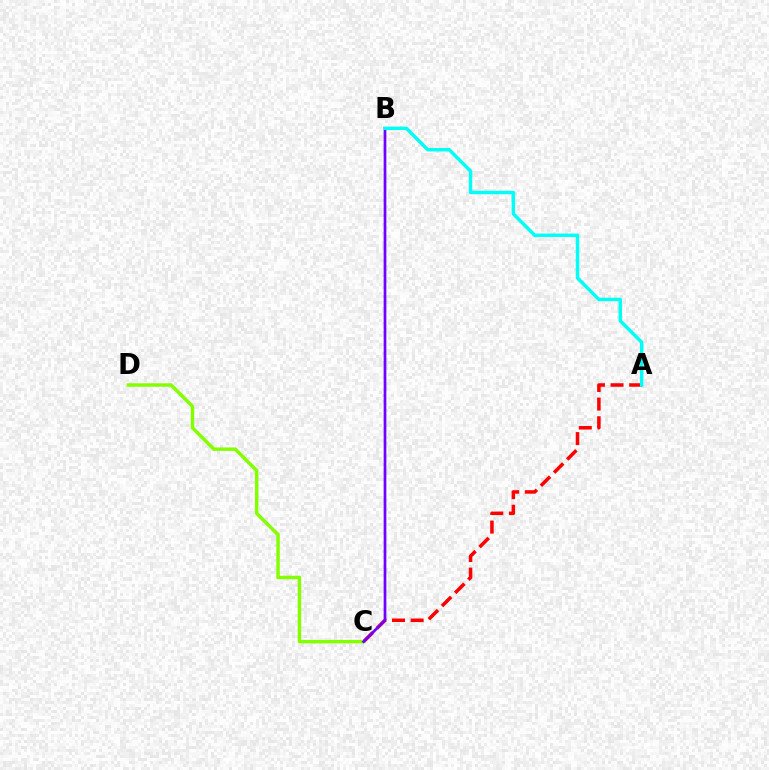{('A', 'C'): [{'color': '#ff0000', 'line_style': 'dashed', 'thickness': 2.53}], ('C', 'D'): [{'color': '#84ff00', 'line_style': 'solid', 'thickness': 2.49}], ('B', 'C'): [{'color': '#7200ff', 'line_style': 'solid', 'thickness': 1.95}], ('A', 'B'): [{'color': '#00fff6', 'line_style': 'solid', 'thickness': 2.48}]}